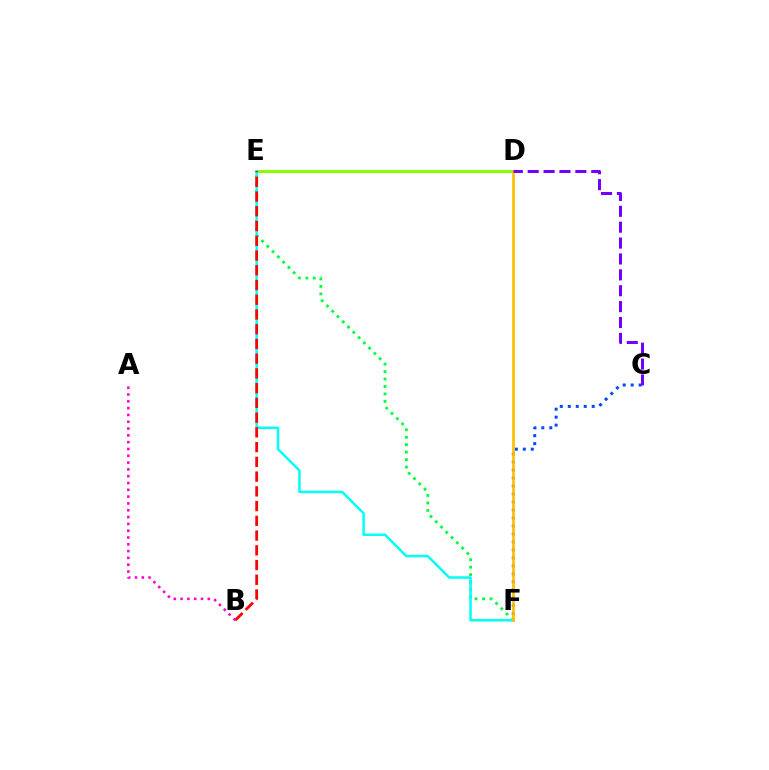{('E', 'F'): [{'color': '#00ff39', 'line_style': 'dotted', 'thickness': 2.02}, {'color': '#00fff6', 'line_style': 'solid', 'thickness': 1.79}], ('D', 'E'): [{'color': '#84ff00', 'line_style': 'solid', 'thickness': 2.11}], ('C', 'F'): [{'color': '#004bff', 'line_style': 'dotted', 'thickness': 2.17}], ('D', 'F'): [{'color': '#ffbd00', 'line_style': 'solid', 'thickness': 1.92}], ('B', 'E'): [{'color': '#ff0000', 'line_style': 'dashed', 'thickness': 2.0}], ('A', 'B'): [{'color': '#ff00cf', 'line_style': 'dotted', 'thickness': 1.85}], ('C', 'D'): [{'color': '#7200ff', 'line_style': 'dashed', 'thickness': 2.16}]}